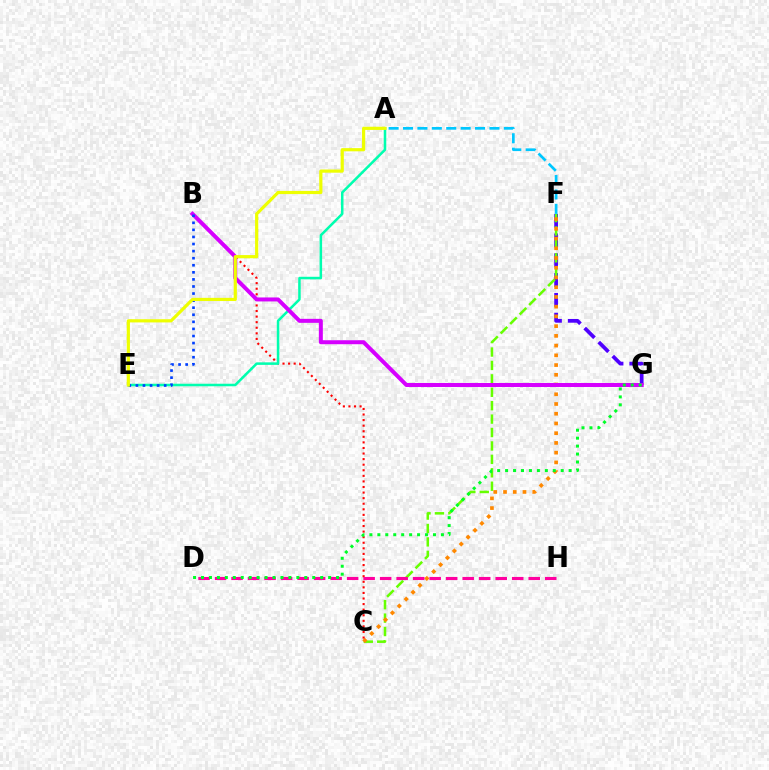{('F', 'G'): [{'color': '#4f00ff', 'line_style': 'dashed', 'thickness': 2.69}], ('C', 'F'): [{'color': '#66ff00', 'line_style': 'dashed', 'thickness': 1.82}, {'color': '#ff8800', 'line_style': 'dotted', 'thickness': 2.64}], ('B', 'C'): [{'color': '#ff0000', 'line_style': 'dotted', 'thickness': 1.51}], ('A', 'F'): [{'color': '#00c7ff', 'line_style': 'dashed', 'thickness': 1.96}], ('A', 'E'): [{'color': '#00ffaf', 'line_style': 'solid', 'thickness': 1.82}, {'color': '#eeff00', 'line_style': 'solid', 'thickness': 2.29}], ('B', 'G'): [{'color': '#d600ff', 'line_style': 'solid', 'thickness': 2.87}], ('B', 'E'): [{'color': '#003fff', 'line_style': 'dotted', 'thickness': 1.92}], ('D', 'H'): [{'color': '#ff00a0', 'line_style': 'dashed', 'thickness': 2.24}], ('D', 'G'): [{'color': '#00ff27', 'line_style': 'dotted', 'thickness': 2.16}]}